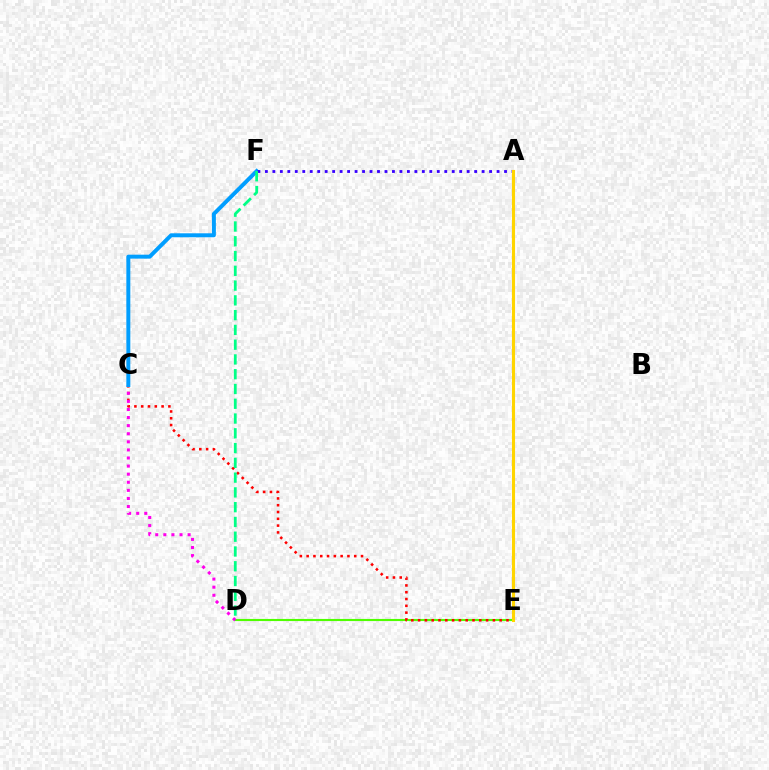{('D', 'E'): [{'color': '#4fff00', 'line_style': 'solid', 'thickness': 1.53}], ('C', 'E'): [{'color': '#ff0000', 'line_style': 'dotted', 'thickness': 1.85}], ('C', 'D'): [{'color': '#ff00ed', 'line_style': 'dotted', 'thickness': 2.2}], ('C', 'F'): [{'color': '#009eff', 'line_style': 'solid', 'thickness': 2.85}], ('A', 'F'): [{'color': '#3700ff', 'line_style': 'dotted', 'thickness': 2.03}], ('A', 'E'): [{'color': '#ffd500', 'line_style': 'solid', 'thickness': 2.23}], ('D', 'F'): [{'color': '#00ff86', 'line_style': 'dashed', 'thickness': 2.01}]}